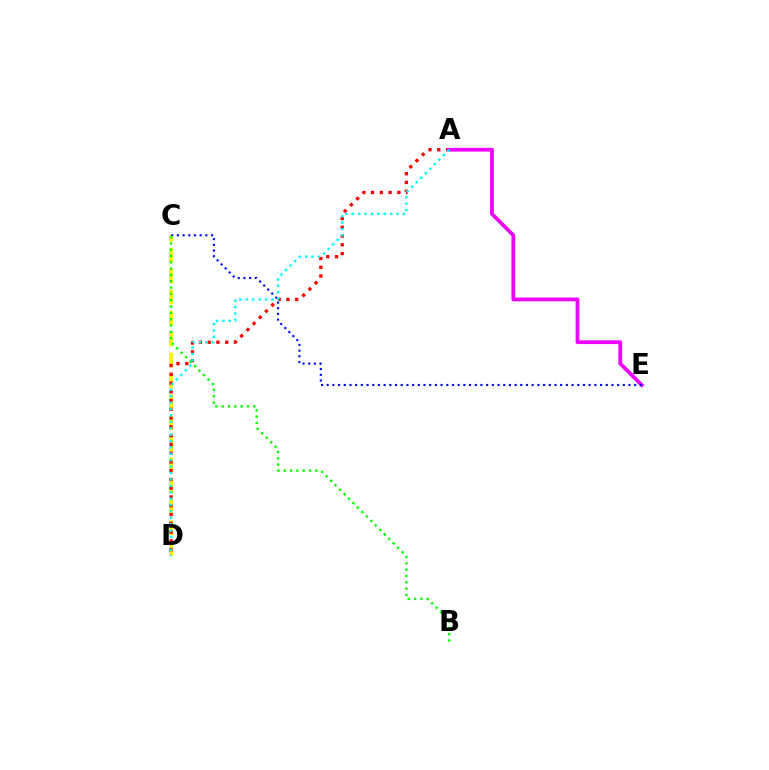{('C', 'D'): [{'color': '#fcf500', 'line_style': 'dashed', 'thickness': 2.85}], ('A', 'D'): [{'color': '#ff0000', 'line_style': 'dotted', 'thickness': 2.38}, {'color': '#00fff6', 'line_style': 'dotted', 'thickness': 1.74}], ('A', 'E'): [{'color': '#ee00ff', 'line_style': 'solid', 'thickness': 2.7}], ('C', 'E'): [{'color': '#0010ff', 'line_style': 'dotted', 'thickness': 1.55}], ('B', 'C'): [{'color': '#08ff00', 'line_style': 'dotted', 'thickness': 1.72}]}